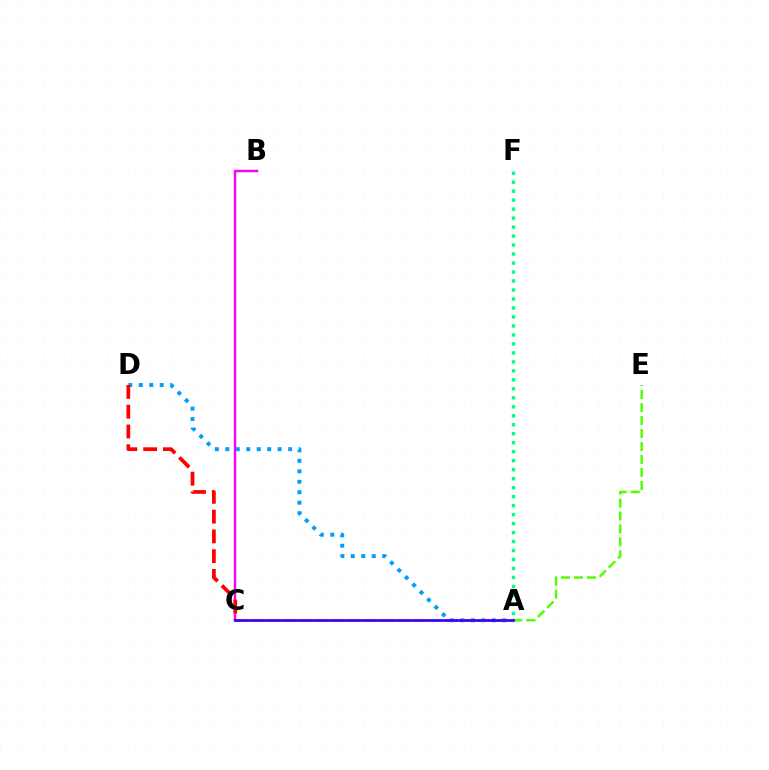{('B', 'C'): [{'color': '#ff00ed', 'line_style': 'solid', 'thickness': 1.76}], ('A', 'D'): [{'color': '#009eff', 'line_style': 'dotted', 'thickness': 2.84}], ('A', 'C'): [{'color': '#ffd500', 'line_style': 'dashed', 'thickness': 2.2}, {'color': '#3700ff', 'line_style': 'solid', 'thickness': 1.95}], ('A', 'F'): [{'color': '#00ff86', 'line_style': 'dotted', 'thickness': 2.44}], ('A', 'E'): [{'color': '#4fff00', 'line_style': 'dashed', 'thickness': 1.76}], ('C', 'D'): [{'color': '#ff0000', 'line_style': 'dashed', 'thickness': 2.69}]}